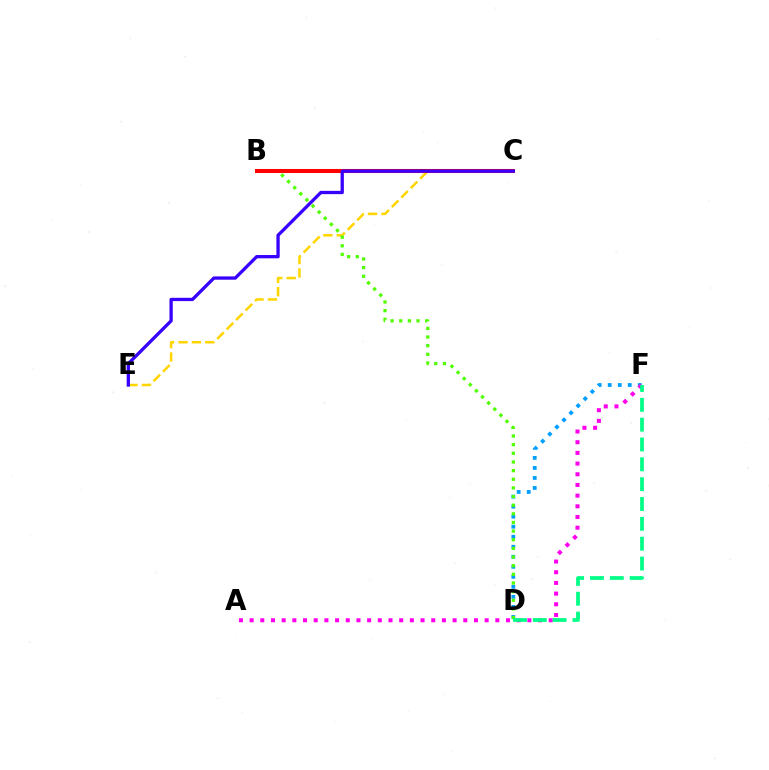{('C', 'E'): [{'color': '#ffd500', 'line_style': 'dashed', 'thickness': 1.82}, {'color': '#3700ff', 'line_style': 'solid', 'thickness': 2.37}], ('D', 'F'): [{'color': '#009eff', 'line_style': 'dotted', 'thickness': 2.72}, {'color': '#00ff86', 'line_style': 'dashed', 'thickness': 2.7}], ('B', 'D'): [{'color': '#4fff00', 'line_style': 'dotted', 'thickness': 2.35}], ('B', 'C'): [{'color': '#ff0000', 'line_style': 'solid', 'thickness': 2.91}], ('A', 'F'): [{'color': '#ff00ed', 'line_style': 'dotted', 'thickness': 2.9}]}